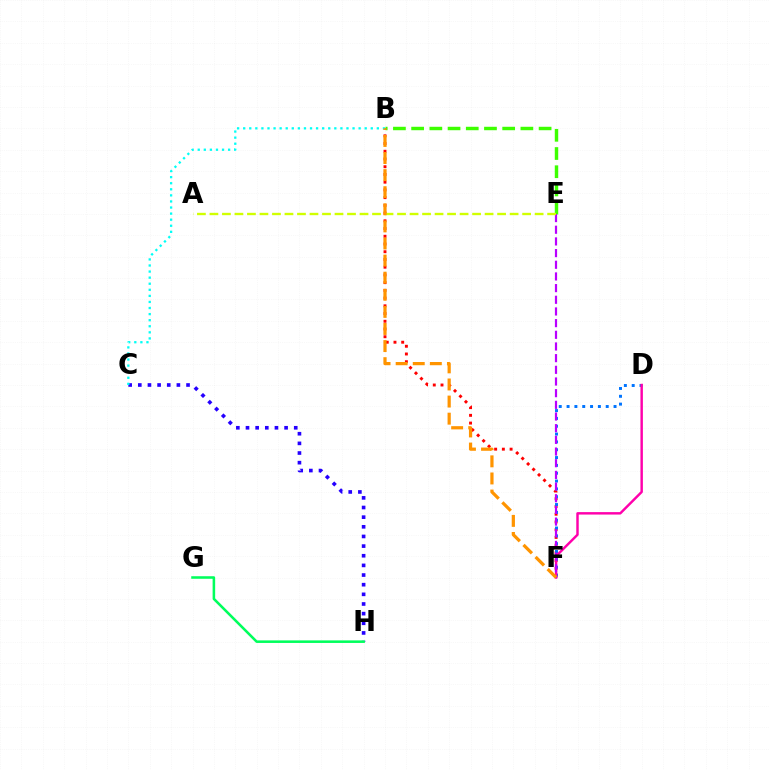{('C', 'H'): [{'color': '#2500ff', 'line_style': 'dotted', 'thickness': 2.62}], ('B', 'F'): [{'color': '#ff0000', 'line_style': 'dotted', 'thickness': 2.1}, {'color': '#ff9400', 'line_style': 'dashed', 'thickness': 2.32}], ('B', 'C'): [{'color': '#00fff6', 'line_style': 'dotted', 'thickness': 1.65}], ('G', 'H'): [{'color': '#00ff5c', 'line_style': 'solid', 'thickness': 1.84}], ('B', 'E'): [{'color': '#3dff00', 'line_style': 'dashed', 'thickness': 2.47}], ('D', 'F'): [{'color': '#0074ff', 'line_style': 'dotted', 'thickness': 2.13}, {'color': '#ff00ac', 'line_style': 'solid', 'thickness': 1.76}], ('E', 'F'): [{'color': '#b900ff', 'line_style': 'dashed', 'thickness': 1.59}], ('A', 'E'): [{'color': '#d1ff00', 'line_style': 'dashed', 'thickness': 1.7}]}